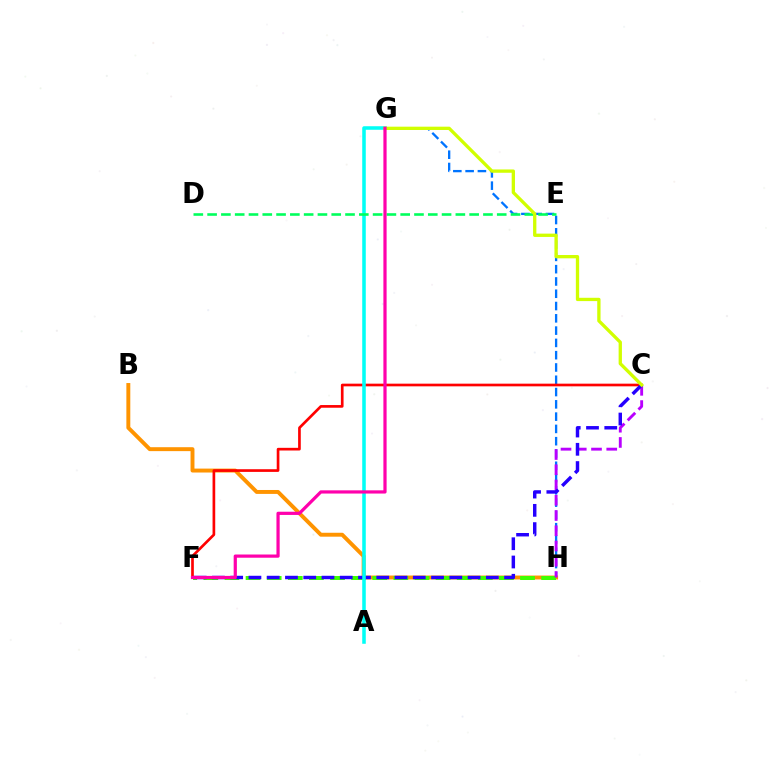{('G', 'H'): [{'color': '#0074ff', 'line_style': 'dashed', 'thickness': 1.67}], ('B', 'H'): [{'color': '#ff9400', 'line_style': 'solid', 'thickness': 2.83}], ('C', 'F'): [{'color': '#ff0000', 'line_style': 'solid', 'thickness': 1.93}, {'color': '#2500ff', 'line_style': 'dashed', 'thickness': 2.48}], ('F', 'H'): [{'color': '#3dff00', 'line_style': 'dashed', 'thickness': 2.87}], ('C', 'H'): [{'color': '#b900ff', 'line_style': 'dashed', 'thickness': 2.07}], ('A', 'G'): [{'color': '#00fff6', 'line_style': 'solid', 'thickness': 2.55}], ('D', 'E'): [{'color': '#00ff5c', 'line_style': 'dashed', 'thickness': 1.87}], ('C', 'G'): [{'color': '#d1ff00', 'line_style': 'solid', 'thickness': 2.38}], ('F', 'G'): [{'color': '#ff00ac', 'line_style': 'solid', 'thickness': 2.31}]}